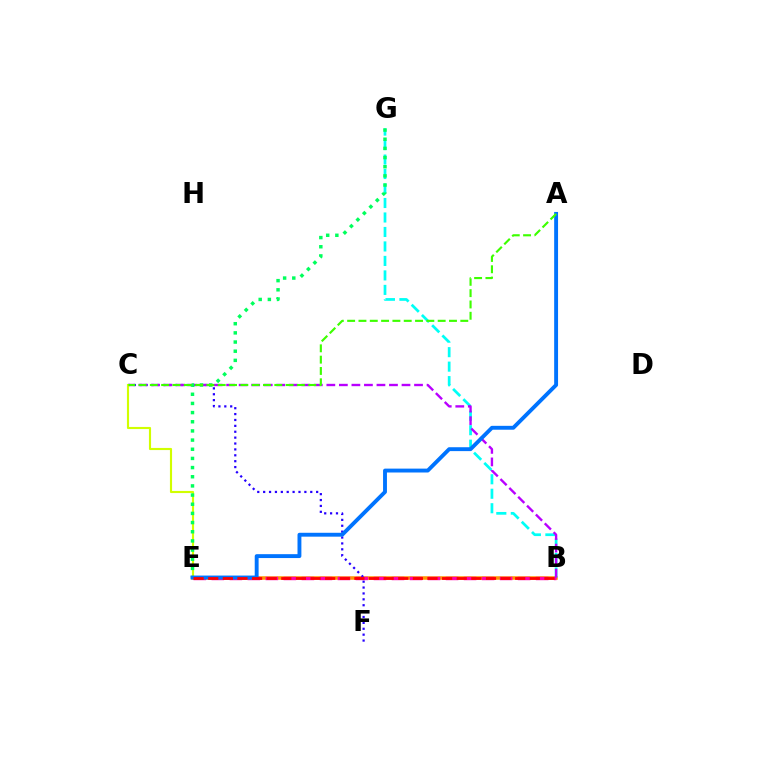{('B', 'E'): [{'color': '#ff9400', 'line_style': 'solid', 'thickness': 2.53}, {'color': '#ff00ac', 'line_style': 'dashed', 'thickness': 2.45}, {'color': '#ff0000', 'line_style': 'dashed', 'thickness': 1.99}], ('B', 'G'): [{'color': '#00fff6', 'line_style': 'dashed', 'thickness': 1.97}], ('C', 'F'): [{'color': '#2500ff', 'line_style': 'dotted', 'thickness': 1.6}], ('B', 'C'): [{'color': '#b900ff', 'line_style': 'dashed', 'thickness': 1.7}], ('C', 'E'): [{'color': '#d1ff00', 'line_style': 'solid', 'thickness': 1.54}], ('E', 'G'): [{'color': '#00ff5c', 'line_style': 'dotted', 'thickness': 2.49}], ('A', 'E'): [{'color': '#0074ff', 'line_style': 'solid', 'thickness': 2.8}], ('A', 'C'): [{'color': '#3dff00', 'line_style': 'dashed', 'thickness': 1.54}]}